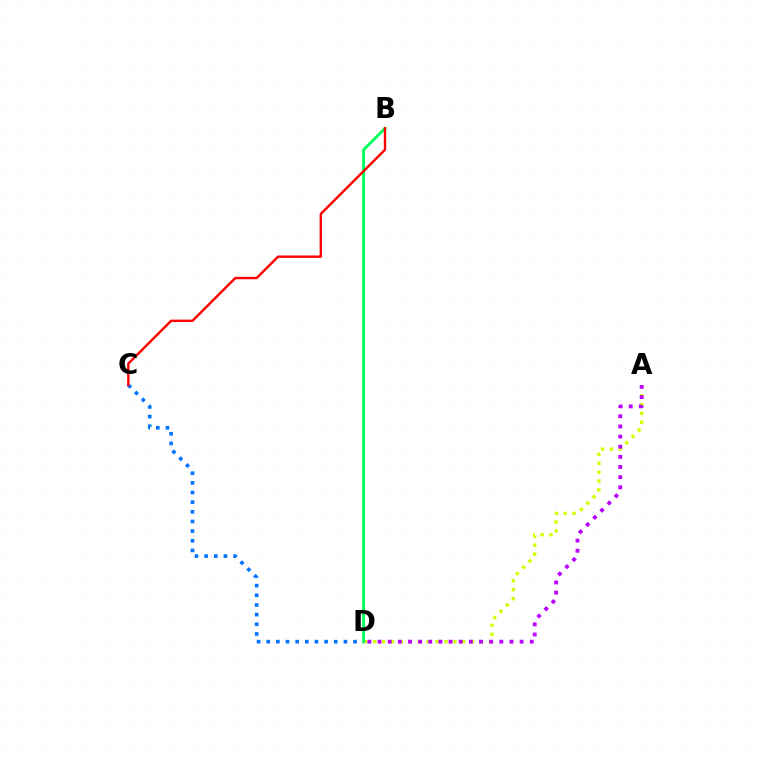{('C', 'D'): [{'color': '#0074ff', 'line_style': 'dotted', 'thickness': 2.62}], ('A', 'D'): [{'color': '#d1ff00', 'line_style': 'dotted', 'thickness': 2.42}, {'color': '#b900ff', 'line_style': 'dotted', 'thickness': 2.76}], ('B', 'D'): [{'color': '#00ff5c', 'line_style': 'solid', 'thickness': 2.07}], ('B', 'C'): [{'color': '#ff0000', 'line_style': 'solid', 'thickness': 1.74}]}